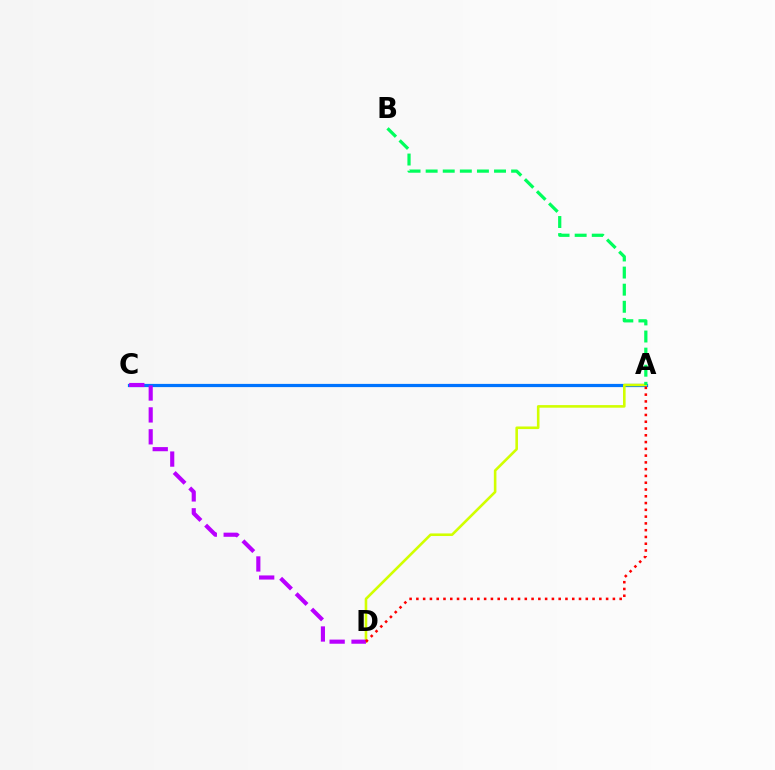{('A', 'C'): [{'color': '#0074ff', 'line_style': 'solid', 'thickness': 2.31}], ('A', 'D'): [{'color': '#d1ff00', 'line_style': 'solid', 'thickness': 1.87}, {'color': '#ff0000', 'line_style': 'dotted', 'thickness': 1.84}], ('C', 'D'): [{'color': '#b900ff', 'line_style': 'dashed', 'thickness': 2.97}], ('A', 'B'): [{'color': '#00ff5c', 'line_style': 'dashed', 'thickness': 2.32}]}